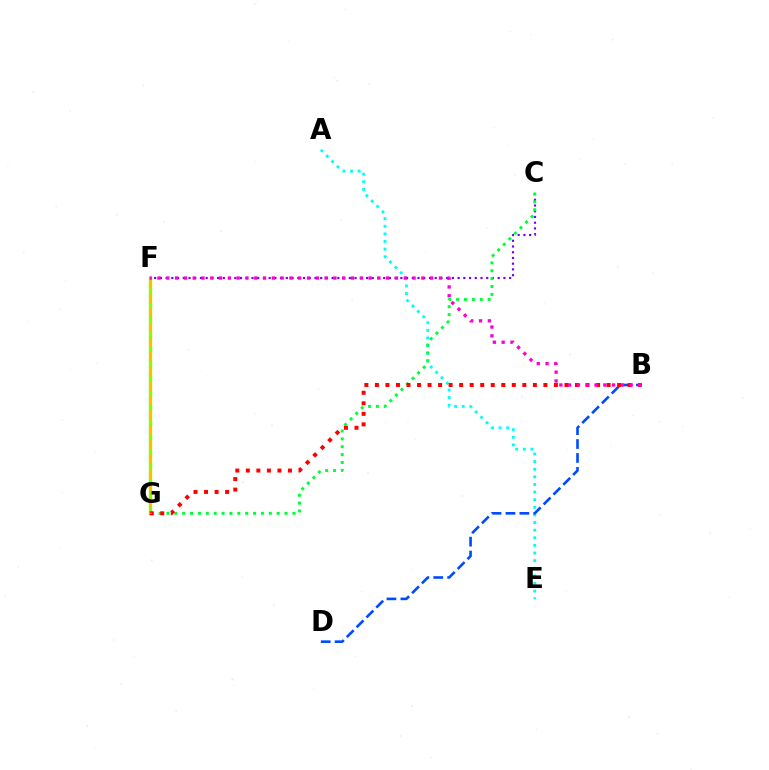{('A', 'E'): [{'color': '#00fff6', 'line_style': 'dotted', 'thickness': 2.07}], ('B', 'D'): [{'color': '#004bff', 'line_style': 'dashed', 'thickness': 1.89}], ('F', 'G'): [{'color': '#84ff00', 'line_style': 'solid', 'thickness': 2.45}, {'color': '#ffbd00', 'line_style': 'dashed', 'thickness': 1.99}], ('C', 'F'): [{'color': '#7200ff', 'line_style': 'dotted', 'thickness': 1.56}], ('C', 'G'): [{'color': '#00ff39', 'line_style': 'dotted', 'thickness': 2.14}], ('B', 'G'): [{'color': '#ff0000', 'line_style': 'dotted', 'thickness': 2.86}], ('B', 'F'): [{'color': '#ff00cf', 'line_style': 'dotted', 'thickness': 2.39}]}